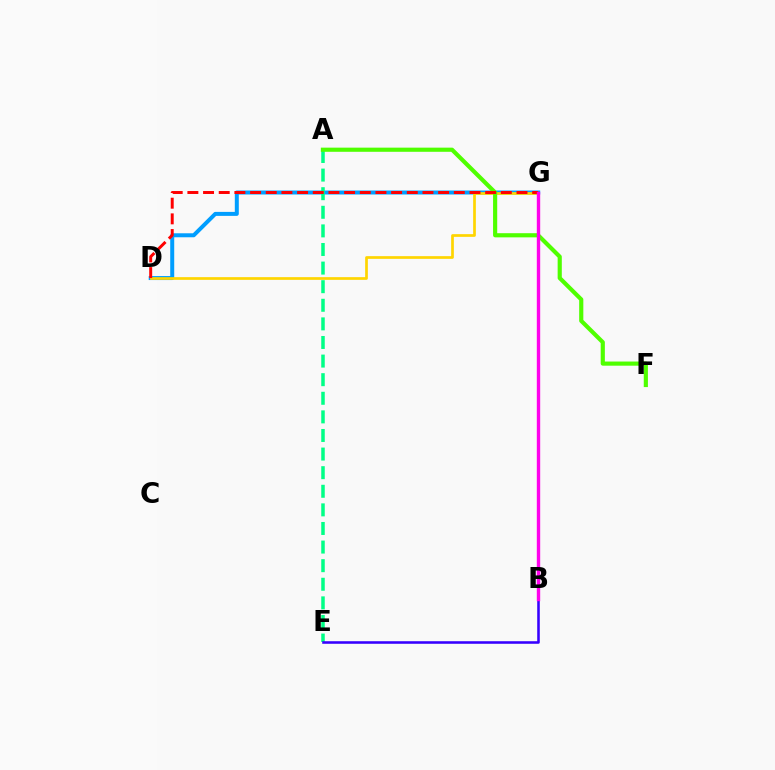{('D', 'G'): [{'color': '#009eff', 'line_style': 'solid', 'thickness': 2.87}, {'color': '#ffd500', 'line_style': 'solid', 'thickness': 1.95}, {'color': '#ff0000', 'line_style': 'dashed', 'thickness': 2.13}], ('A', 'E'): [{'color': '#00ff86', 'line_style': 'dashed', 'thickness': 2.53}], ('B', 'E'): [{'color': '#3700ff', 'line_style': 'solid', 'thickness': 1.85}], ('A', 'F'): [{'color': '#4fff00', 'line_style': 'solid', 'thickness': 2.99}], ('B', 'G'): [{'color': '#ff00ed', 'line_style': 'solid', 'thickness': 2.43}]}